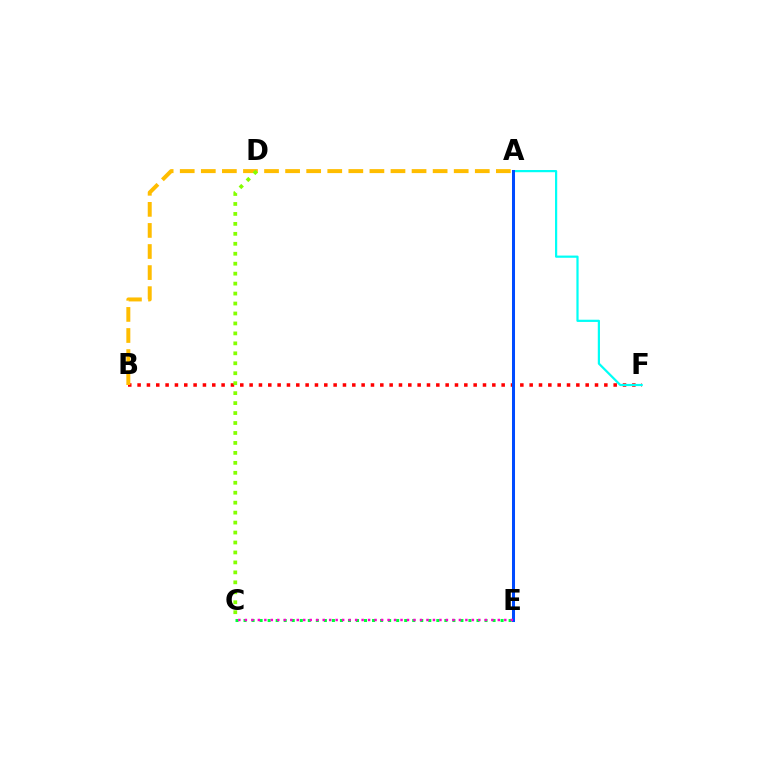{('B', 'F'): [{'color': '#ff0000', 'line_style': 'dotted', 'thickness': 2.54}], ('C', 'E'): [{'color': '#00ff39', 'line_style': 'dotted', 'thickness': 2.18}, {'color': '#ff00cf', 'line_style': 'dotted', 'thickness': 1.76}], ('A', 'B'): [{'color': '#ffbd00', 'line_style': 'dashed', 'thickness': 2.86}], ('A', 'E'): [{'color': '#7200ff', 'line_style': 'dotted', 'thickness': 1.85}, {'color': '#004bff', 'line_style': 'solid', 'thickness': 2.18}], ('A', 'F'): [{'color': '#00fff6', 'line_style': 'solid', 'thickness': 1.59}], ('C', 'D'): [{'color': '#84ff00', 'line_style': 'dotted', 'thickness': 2.71}]}